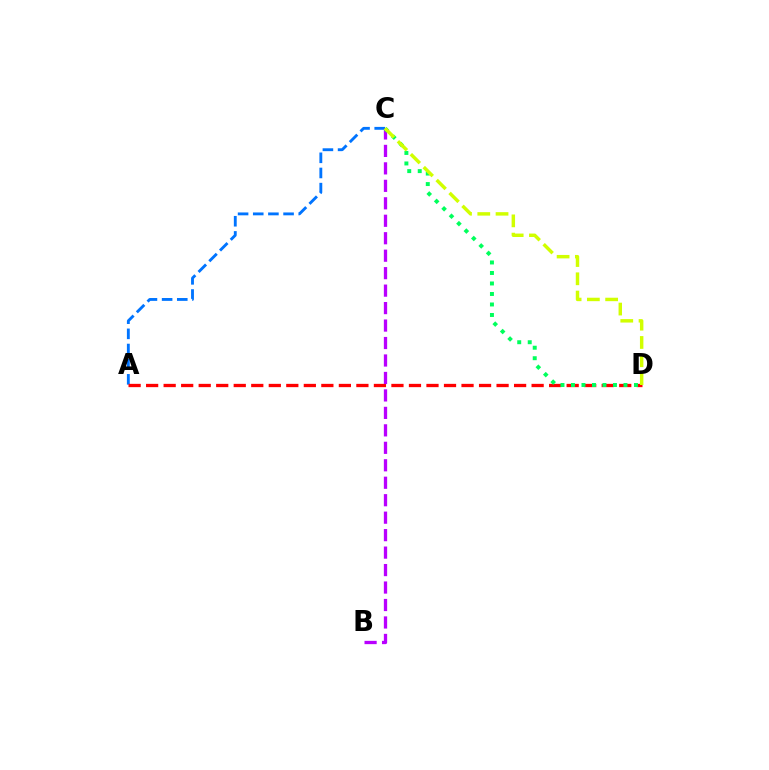{('A', 'C'): [{'color': '#0074ff', 'line_style': 'dashed', 'thickness': 2.06}], ('A', 'D'): [{'color': '#ff0000', 'line_style': 'dashed', 'thickness': 2.38}], ('B', 'C'): [{'color': '#b900ff', 'line_style': 'dashed', 'thickness': 2.37}], ('C', 'D'): [{'color': '#00ff5c', 'line_style': 'dotted', 'thickness': 2.85}, {'color': '#d1ff00', 'line_style': 'dashed', 'thickness': 2.48}]}